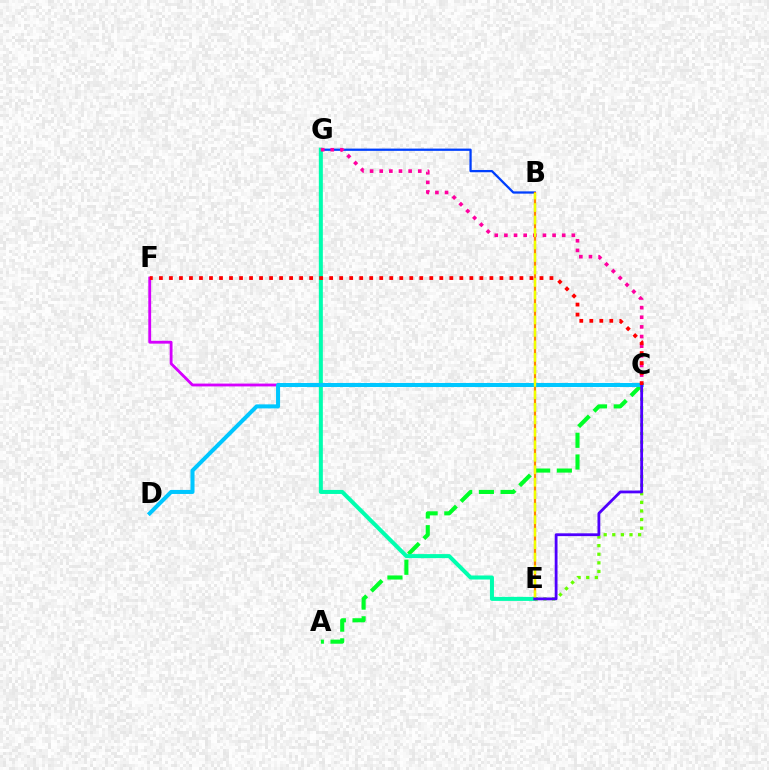{('B', 'G'): [{'color': '#003fff', 'line_style': 'solid', 'thickness': 1.63}], ('A', 'C'): [{'color': '#00ff27', 'line_style': 'dashed', 'thickness': 2.95}], ('E', 'G'): [{'color': '#00ffaf', 'line_style': 'solid', 'thickness': 2.9}], ('C', 'F'): [{'color': '#d600ff', 'line_style': 'solid', 'thickness': 2.04}, {'color': '#ff0000', 'line_style': 'dotted', 'thickness': 2.72}], ('C', 'G'): [{'color': '#ff00a0', 'line_style': 'dotted', 'thickness': 2.62}], ('B', 'E'): [{'color': '#ff8800', 'line_style': 'solid', 'thickness': 1.61}, {'color': '#eeff00', 'line_style': 'dashed', 'thickness': 1.7}], ('C', 'D'): [{'color': '#00c7ff', 'line_style': 'solid', 'thickness': 2.91}], ('C', 'E'): [{'color': '#66ff00', 'line_style': 'dotted', 'thickness': 2.34}, {'color': '#4f00ff', 'line_style': 'solid', 'thickness': 2.02}]}